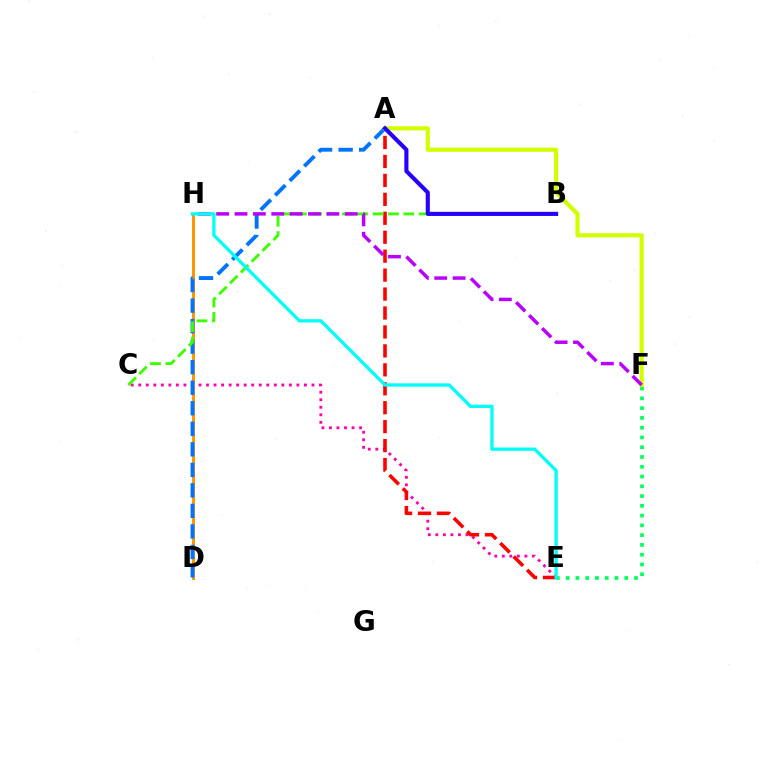{('D', 'H'): [{'color': '#ff9400', 'line_style': 'solid', 'thickness': 2.11}], ('C', 'E'): [{'color': '#ff00ac', 'line_style': 'dotted', 'thickness': 2.05}], ('E', 'F'): [{'color': '#00ff5c', 'line_style': 'dotted', 'thickness': 2.65}], ('A', 'D'): [{'color': '#0074ff', 'line_style': 'dashed', 'thickness': 2.79}], ('A', 'E'): [{'color': '#ff0000', 'line_style': 'dashed', 'thickness': 2.57}], ('B', 'C'): [{'color': '#3dff00', 'line_style': 'dashed', 'thickness': 2.08}], ('A', 'F'): [{'color': '#d1ff00', 'line_style': 'solid', 'thickness': 2.99}], ('F', 'H'): [{'color': '#b900ff', 'line_style': 'dashed', 'thickness': 2.5}], ('E', 'H'): [{'color': '#00fff6', 'line_style': 'solid', 'thickness': 2.38}], ('A', 'B'): [{'color': '#2500ff', 'line_style': 'solid', 'thickness': 2.96}]}